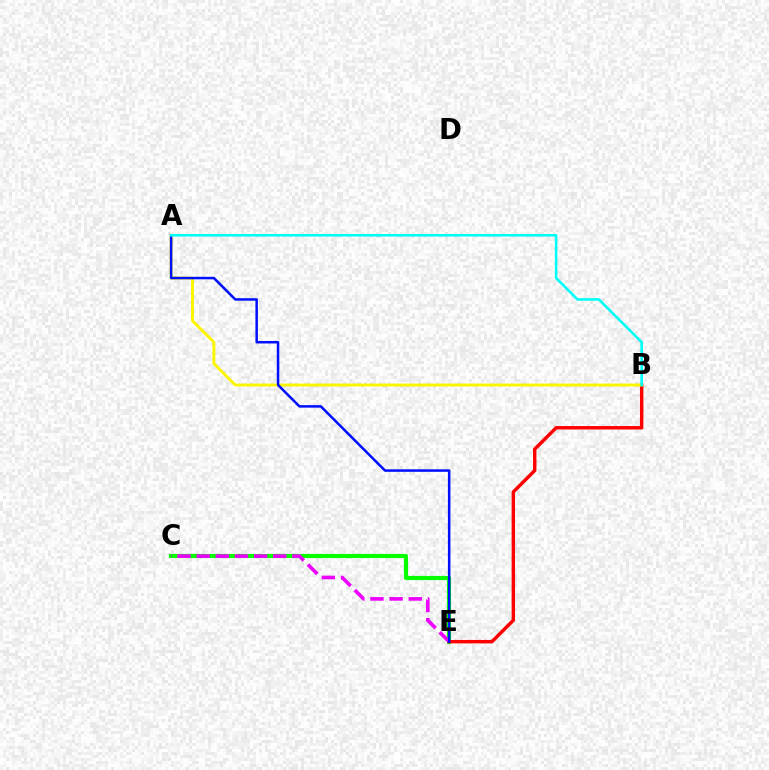{('C', 'E'): [{'color': '#08ff00', 'line_style': 'solid', 'thickness': 2.97}, {'color': '#ee00ff', 'line_style': 'dashed', 'thickness': 2.6}], ('B', 'E'): [{'color': '#ff0000', 'line_style': 'solid', 'thickness': 2.47}], ('A', 'B'): [{'color': '#fcf500', 'line_style': 'solid', 'thickness': 2.09}, {'color': '#00fff6', 'line_style': 'solid', 'thickness': 1.88}], ('A', 'E'): [{'color': '#0010ff', 'line_style': 'solid', 'thickness': 1.81}]}